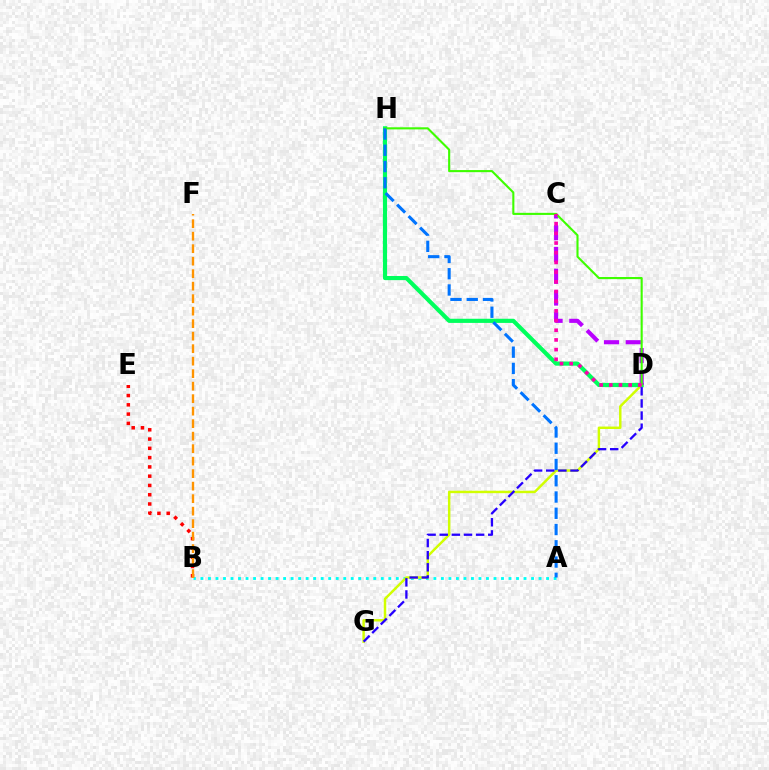{('A', 'B'): [{'color': '#00fff6', 'line_style': 'dotted', 'thickness': 2.04}], ('B', 'E'): [{'color': '#ff0000', 'line_style': 'dotted', 'thickness': 2.52}], ('D', 'G'): [{'color': '#d1ff00', 'line_style': 'solid', 'thickness': 1.77}, {'color': '#2500ff', 'line_style': 'dashed', 'thickness': 1.65}], ('D', 'H'): [{'color': '#00ff5c', 'line_style': 'solid', 'thickness': 2.99}, {'color': '#3dff00', 'line_style': 'solid', 'thickness': 1.51}], ('C', 'D'): [{'color': '#b900ff', 'line_style': 'dashed', 'thickness': 2.96}, {'color': '#ff00ac', 'line_style': 'dotted', 'thickness': 2.63}], ('A', 'H'): [{'color': '#0074ff', 'line_style': 'dashed', 'thickness': 2.21}], ('B', 'F'): [{'color': '#ff9400', 'line_style': 'dashed', 'thickness': 1.7}]}